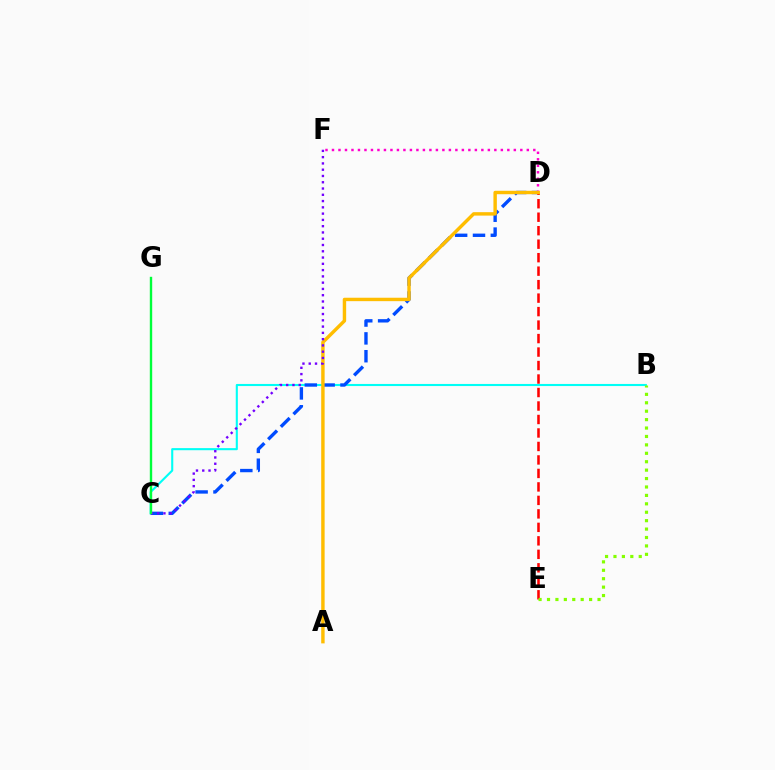{('B', 'C'): [{'color': '#00fff6', 'line_style': 'solid', 'thickness': 1.51}], ('C', 'D'): [{'color': '#004bff', 'line_style': 'dashed', 'thickness': 2.42}], ('D', 'F'): [{'color': '#ff00cf', 'line_style': 'dotted', 'thickness': 1.76}], ('D', 'E'): [{'color': '#ff0000', 'line_style': 'dashed', 'thickness': 1.83}], ('A', 'D'): [{'color': '#ffbd00', 'line_style': 'solid', 'thickness': 2.46}], ('C', 'F'): [{'color': '#7200ff', 'line_style': 'dotted', 'thickness': 1.71}], ('B', 'E'): [{'color': '#84ff00', 'line_style': 'dotted', 'thickness': 2.29}], ('C', 'G'): [{'color': '#00ff39', 'line_style': 'solid', 'thickness': 1.72}]}